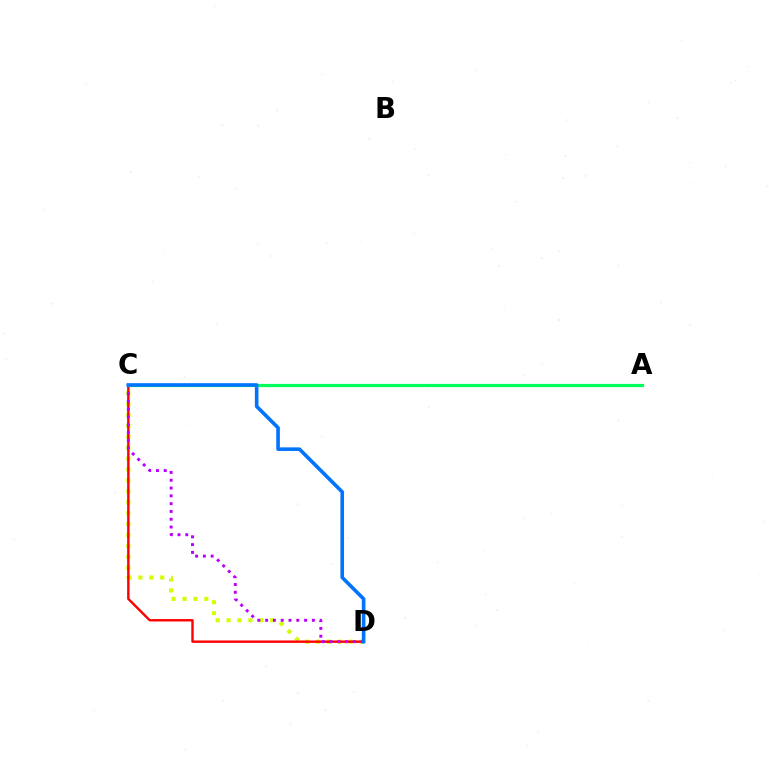{('C', 'D'): [{'color': '#d1ff00', 'line_style': 'dotted', 'thickness': 2.96}, {'color': '#ff0000', 'line_style': 'solid', 'thickness': 1.74}, {'color': '#b900ff', 'line_style': 'dotted', 'thickness': 2.12}, {'color': '#0074ff', 'line_style': 'solid', 'thickness': 2.6}], ('A', 'C'): [{'color': '#00ff5c', 'line_style': 'solid', 'thickness': 2.3}]}